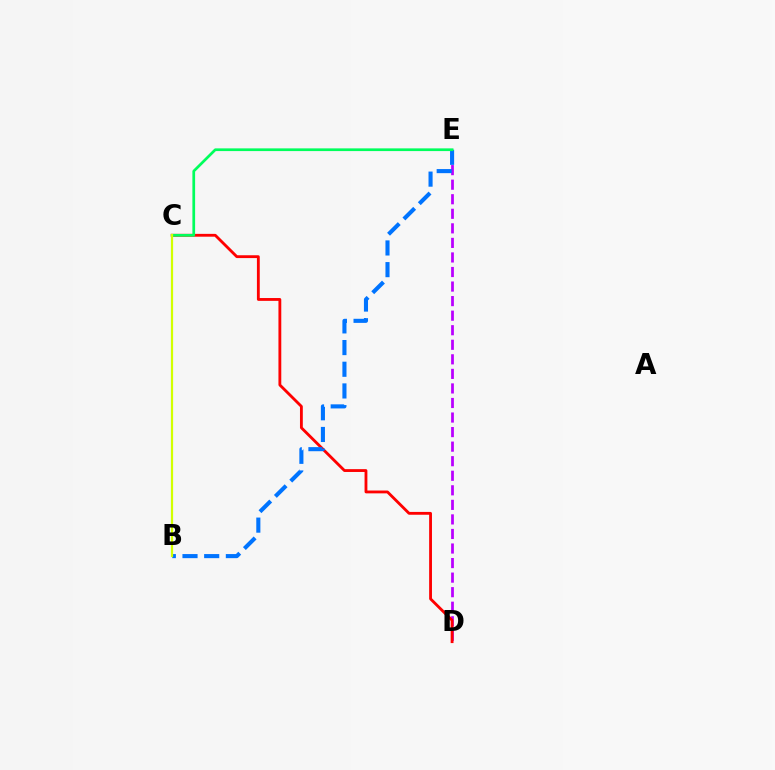{('D', 'E'): [{'color': '#b900ff', 'line_style': 'dashed', 'thickness': 1.98}], ('C', 'D'): [{'color': '#ff0000', 'line_style': 'solid', 'thickness': 2.04}], ('B', 'E'): [{'color': '#0074ff', 'line_style': 'dashed', 'thickness': 2.95}], ('C', 'E'): [{'color': '#00ff5c', 'line_style': 'solid', 'thickness': 1.95}], ('B', 'C'): [{'color': '#d1ff00', 'line_style': 'solid', 'thickness': 1.6}]}